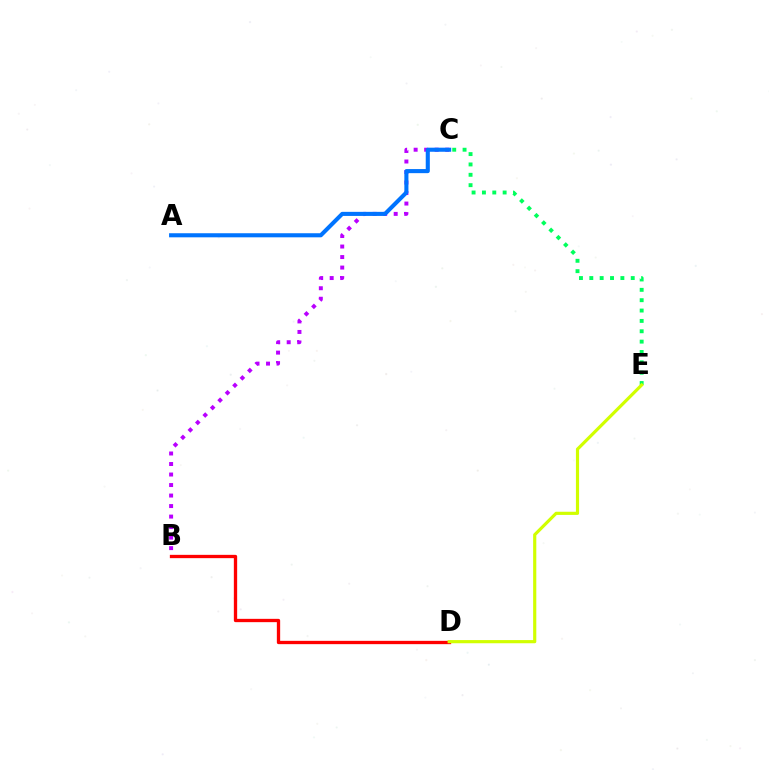{('B', 'C'): [{'color': '#b900ff', 'line_style': 'dotted', 'thickness': 2.86}], ('B', 'D'): [{'color': '#ff0000', 'line_style': 'solid', 'thickness': 2.39}], ('A', 'C'): [{'color': '#0074ff', 'line_style': 'solid', 'thickness': 2.94}], ('C', 'E'): [{'color': '#00ff5c', 'line_style': 'dotted', 'thickness': 2.81}], ('D', 'E'): [{'color': '#d1ff00', 'line_style': 'solid', 'thickness': 2.28}]}